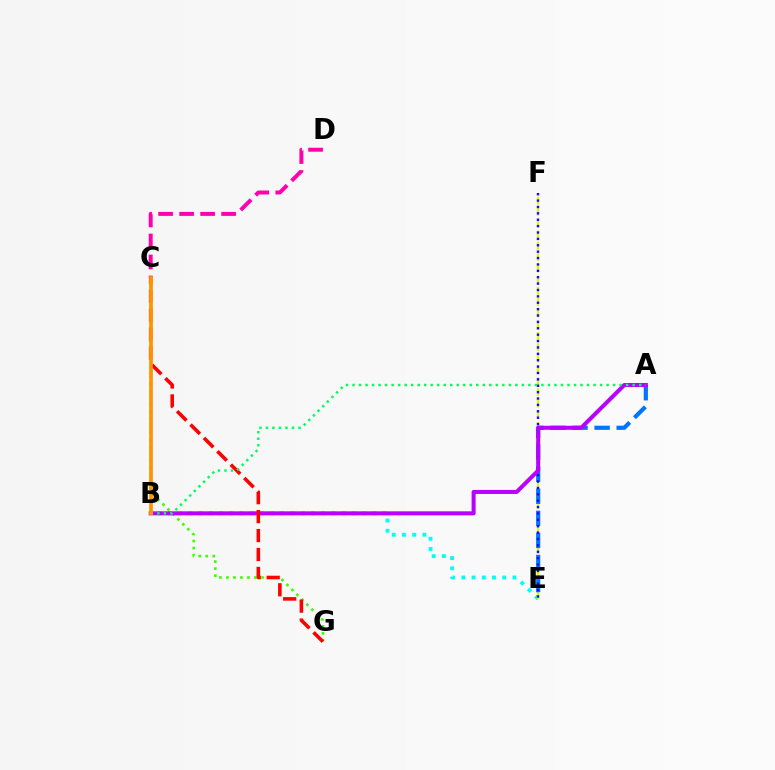{('B', 'E'): [{'color': '#00fff6', 'line_style': 'dotted', 'thickness': 2.78}], ('C', 'D'): [{'color': '#ff00ac', 'line_style': 'dashed', 'thickness': 2.85}], ('C', 'G'): [{'color': '#3dff00', 'line_style': 'dotted', 'thickness': 1.9}, {'color': '#ff0000', 'line_style': 'dashed', 'thickness': 2.57}], ('E', 'F'): [{'color': '#d1ff00', 'line_style': 'dashed', 'thickness': 1.53}, {'color': '#2500ff', 'line_style': 'dotted', 'thickness': 1.73}], ('A', 'E'): [{'color': '#0074ff', 'line_style': 'dashed', 'thickness': 3.0}], ('A', 'B'): [{'color': '#b900ff', 'line_style': 'solid', 'thickness': 2.9}, {'color': '#00ff5c', 'line_style': 'dotted', 'thickness': 1.77}], ('B', 'C'): [{'color': '#ff9400', 'line_style': 'solid', 'thickness': 2.67}]}